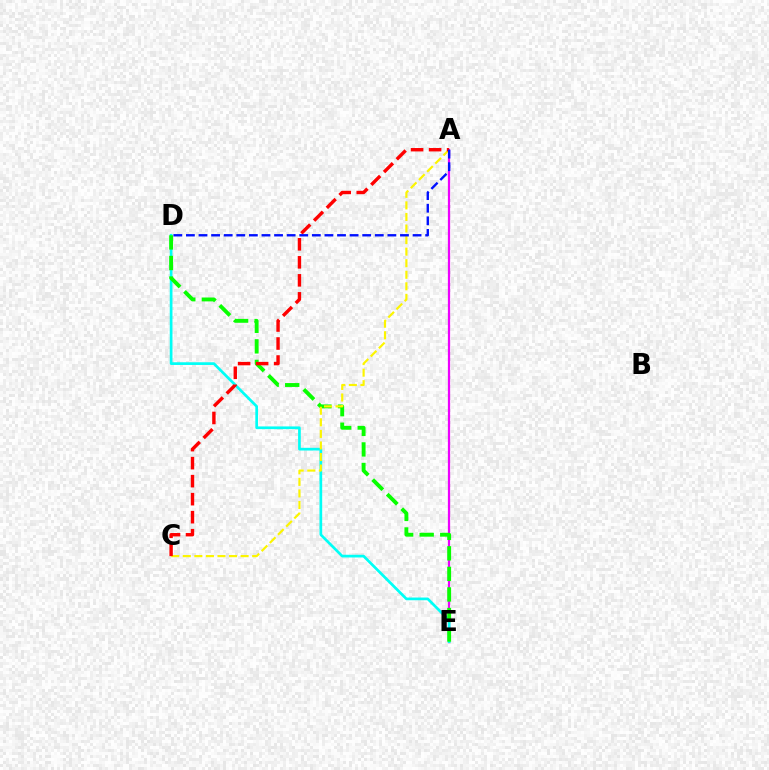{('A', 'E'): [{'color': '#ee00ff', 'line_style': 'solid', 'thickness': 1.62}], ('D', 'E'): [{'color': '#00fff6', 'line_style': 'solid', 'thickness': 1.95}, {'color': '#08ff00', 'line_style': 'dashed', 'thickness': 2.79}], ('A', 'C'): [{'color': '#fcf500', 'line_style': 'dashed', 'thickness': 1.57}, {'color': '#ff0000', 'line_style': 'dashed', 'thickness': 2.45}], ('A', 'D'): [{'color': '#0010ff', 'line_style': 'dashed', 'thickness': 1.71}]}